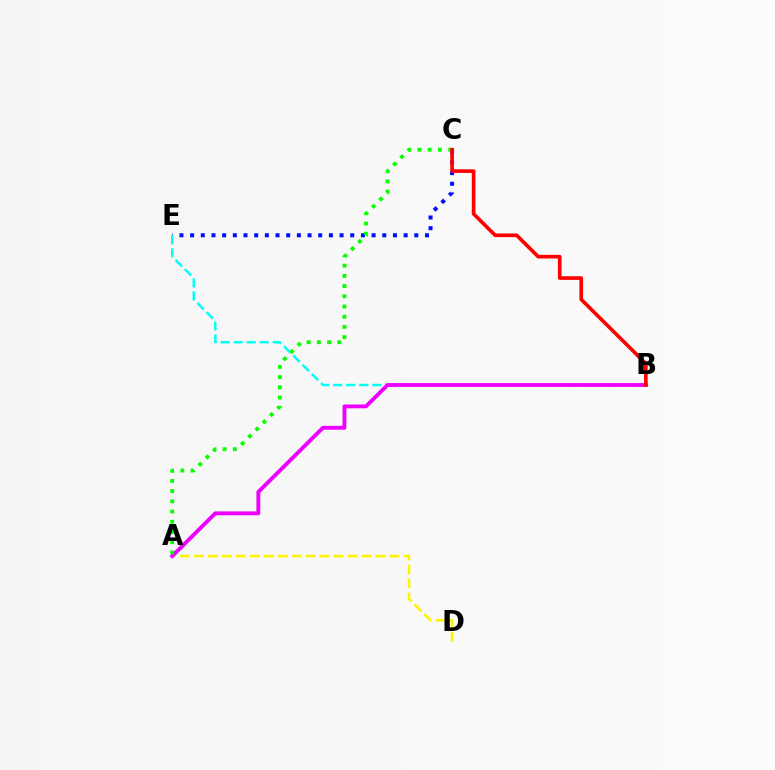{('A', 'D'): [{'color': '#fcf500', 'line_style': 'dashed', 'thickness': 1.9}], ('C', 'E'): [{'color': '#0010ff', 'line_style': 'dotted', 'thickness': 2.9}], ('B', 'E'): [{'color': '#00fff6', 'line_style': 'dashed', 'thickness': 1.77}], ('A', 'B'): [{'color': '#ee00ff', 'line_style': 'solid', 'thickness': 2.78}], ('A', 'C'): [{'color': '#08ff00', 'line_style': 'dotted', 'thickness': 2.78}], ('B', 'C'): [{'color': '#ff0000', 'line_style': 'solid', 'thickness': 2.63}]}